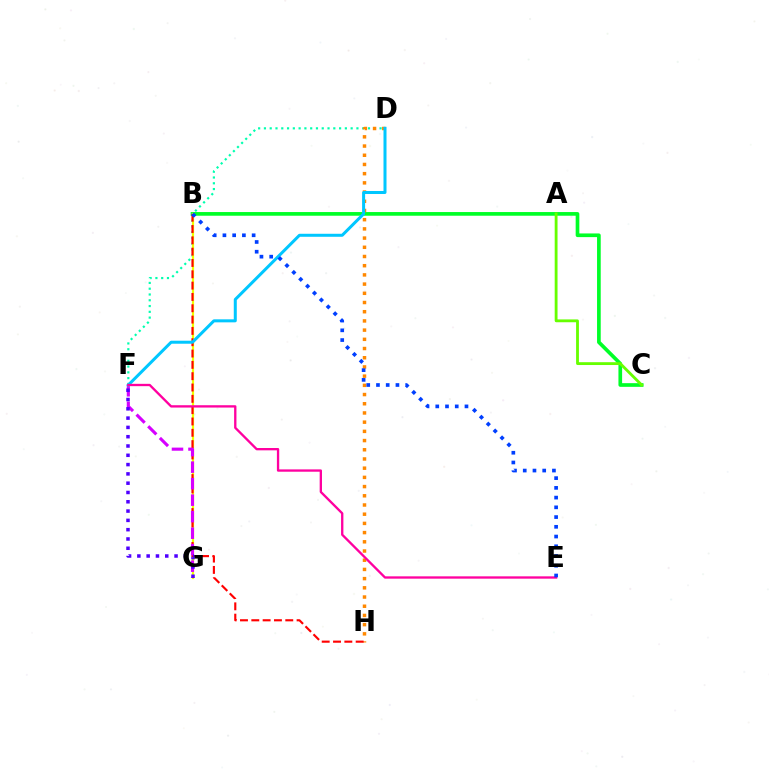{('B', 'C'): [{'color': '#00ff27', 'line_style': 'solid', 'thickness': 2.65}], ('D', 'F'): [{'color': '#00ffaf', 'line_style': 'dotted', 'thickness': 1.57}, {'color': '#00c7ff', 'line_style': 'solid', 'thickness': 2.17}], ('A', 'C'): [{'color': '#66ff00', 'line_style': 'solid', 'thickness': 2.04}], ('D', 'H'): [{'color': '#ff8800', 'line_style': 'dotted', 'thickness': 2.5}], ('B', 'G'): [{'color': '#eeff00', 'line_style': 'solid', 'thickness': 1.58}], ('B', 'H'): [{'color': '#ff0000', 'line_style': 'dashed', 'thickness': 1.54}], ('F', 'G'): [{'color': '#d600ff', 'line_style': 'dashed', 'thickness': 2.24}, {'color': '#4f00ff', 'line_style': 'dotted', 'thickness': 2.53}], ('E', 'F'): [{'color': '#ff00a0', 'line_style': 'solid', 'thickness': 1.68}], ('B', 'E'): [{'color': '#003fff', 'line_style': 'dotted', 'thickness': 2.65}]}